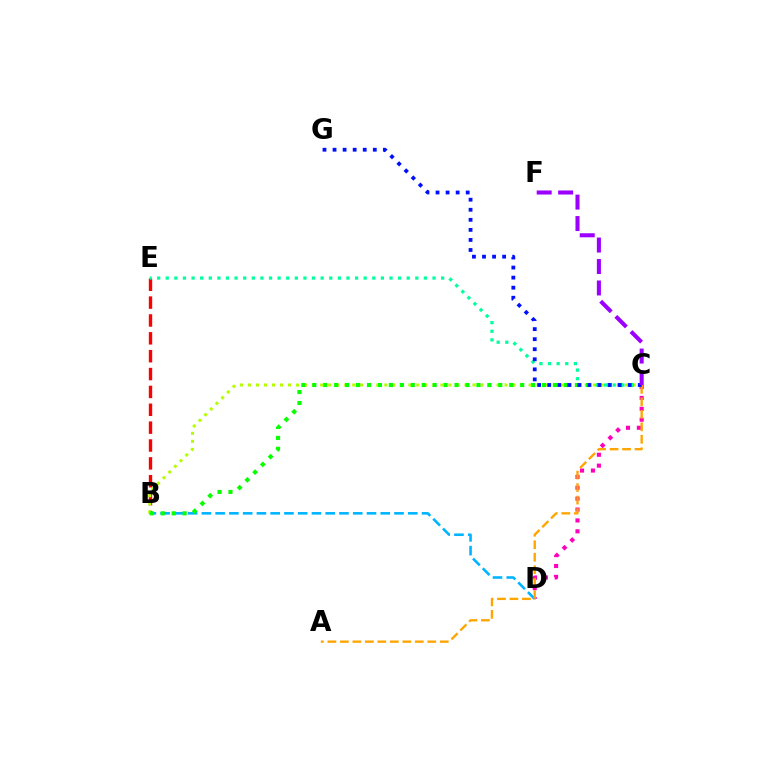{('C', 'D'): [{'color': '#ff00bd', 'line_style': 'dotted', 'thickness': 2.96}], ('B', 'E'): [{'color': '#ff0000', 'line_style': 'dashed', 'thickness': 2.43}], ('B', 'D'): [{'color': '#00b5ff', 'line_style': 'dashed', 'thickness': 1.87}], ('B', 'C'): [{'color': '#b3ff00', 'line_style': 'dotted', 'thickness': 2.18}, {'color': '#08ff00', 'line_style': 'dotted', 'thickness': 2.97}], ('A', 'C'): [{'color': '#ffa500', 'line_style': 'dashed', 'thickness': 1.7}], ('C', 'E'): [{'color': '#00ff9d', 'line_style': 'dotted', 'thickness': 2.34}], ('C', 'G'): [{'color': '#0010ff', 'line_style': 'dotted', 'thickness': 2.73}], ('C', 'F'): [{'color': '#9b00ff', 'line_style': 'dashed', 'thickness': 2.91}]}